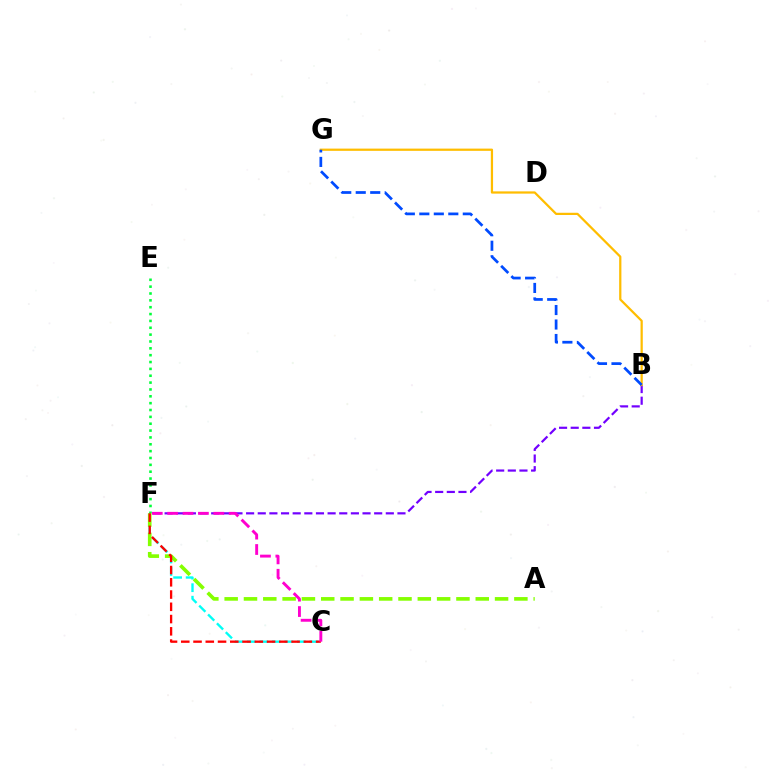{('C', 'F'): [{'color': '#00fff6', 'line_style': 'dashed', 'thickness': 1.7}, {'color': '#ff0000', 'line_style': 'dashed', 'thickness': 1.67}, {'color': '#ff00cf', 'line_style': 'dashed', 'thickness': 2.09}], ('E', 'F'): [{'color': '#00ff39', 'line_style': 'dotted', 'thickness': 1.86}], ('B', 'F'): [{'color': '#7200ff', 'line_style': 'dashed', 'thickness': 1.58}], ('A', 'F'): [{'color': '#84ff00', 'line_style': 'dashed', 'thickness': 2.62}], ('B', 'G'): [{'color': '#ffbd00', 'line_style': 'solid', 'thickness': 1.61}, {'color': '#004bff', 'line_style': 'dashed', 'thickness': 1.97}]}